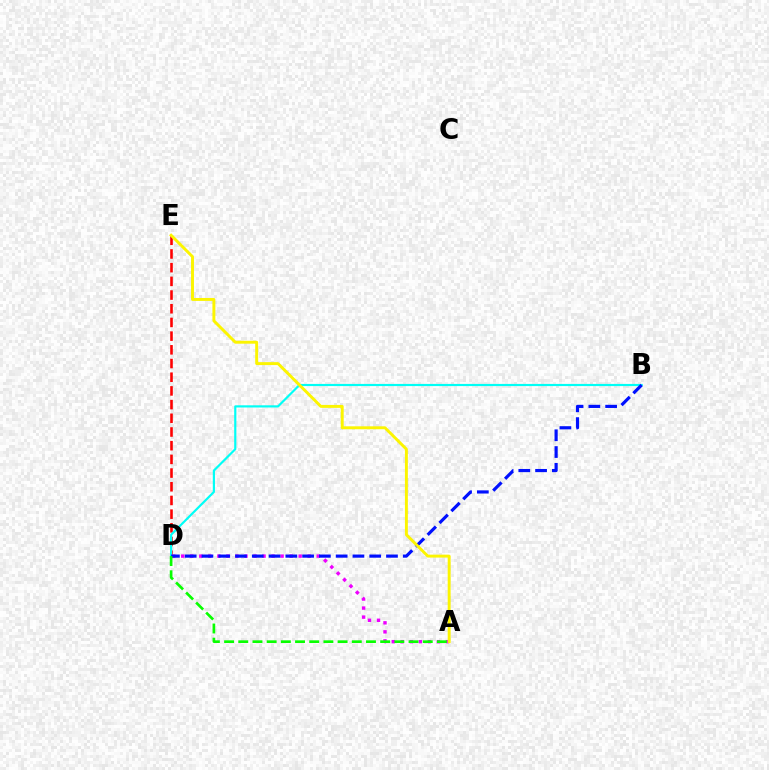{('D', 'E'): [{'color': '#ff0000', 'line_style': 'dashed', 'thickness': 1.86}], ('A', 'D'): [{'color': '#ee00ff', 'line_style': 'dotted', 'thickness': 2.45}, {'color': '#08ff00', 'line_style': 'dashed', 'thickness': 1.93}], ('B', 'D'): [{'color': '#00fff6', 'line_style': 'solid', 'thickness': 1.57}, {'color': '#0010ff', 'line_style': 'dashed', 'thickness': 2.28}], ('A', 'E'): [{'color': '#fcf500', 'line_style': 'solid', 'thickness': 2.11}]}